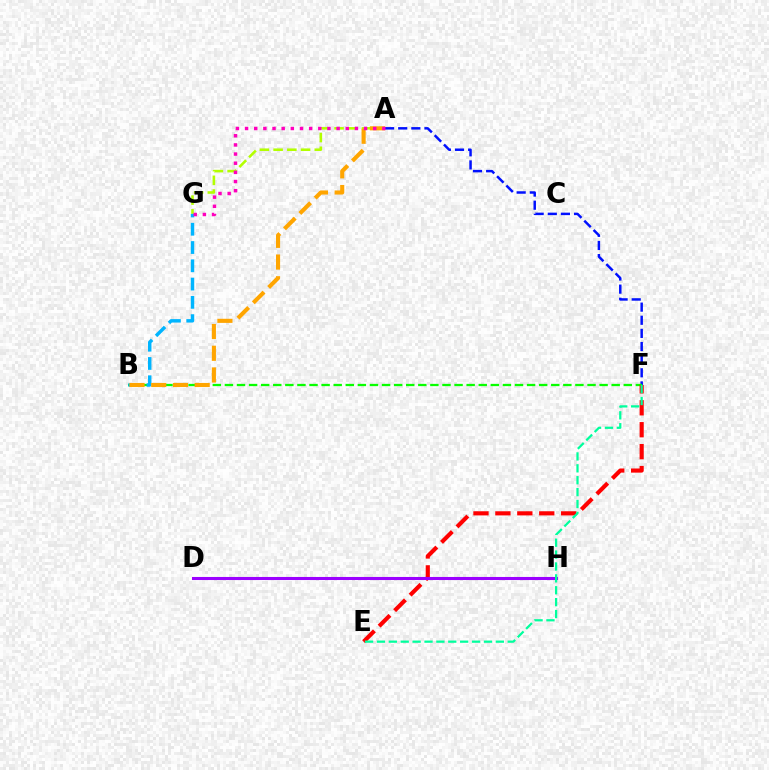{('A', 'F'): [{'color': '#0010ff', 'line_style': 'dashed', 'thickness': 1.78}], ('B', 'F'): [{'color': '#08ff00', 'line_style': 'dashed', 'thickness': 1.64}], ('A', 'G'): [{'color': '#b3ff00', 'line_style': 'dashed', 'thickness': 1.86}, {'color': '#ff00bd', 'line_style': 'dotted', 'thickness': 2.49}], ('E', 'F'): [{'color': '#ff0000', 'line_style': 'dashed', 'thickness': 2.98}, {'color': '#00ff9d', 'line_style': 'dashed', 'thickness': 1.62}], ('B', 'G'): [{'color': '#00b5ff', 'line_style': 'dashed', 'thickness': 2.48}], ('D', 'H'): [{'color': '#9b00ff', 'line_style': 'solid', 'thickness': 2.21}], ('A', 'B'): [{'color': '#ffa500', 'line_style': 'dashed', 'thickness': 2.95}]}